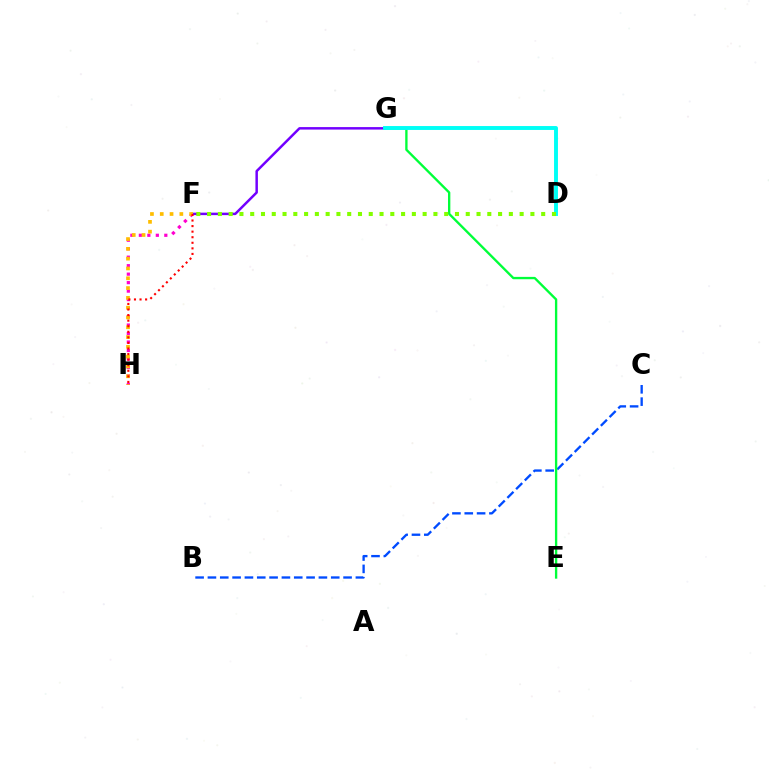{('B', 'C'): [{'color': '#004bff', 'line_style': 'dashed', 'thickness': 1.68}], ('E', 'G'): [{'color': '#00ff39', 'line_style': 'solid', 'thickness': 1.69}], ('F', 'G'): [{'color': '#7200ff', 'line_style': 'solid', 'thickness': 1.79}], ('D', 'G'): [{'color': '#00fff6', 'line_style': 'solid', 'thickness': 2.81}], ('F', 'H'): [{'color': '#ff00cf', 'line_style': 'dotted', 'thickness': 2.31}, {'color': '#ffbd00', 'line_style': 'dotted', 'thickness': 2.66}, {'color': '#ff0000', 'line_style': 'dotted', 'thickness': 1.51}], ('D', 'F'): [{'color': '#84ff00', 'line_style': 'dotted', 'thickness': 2.93}]}